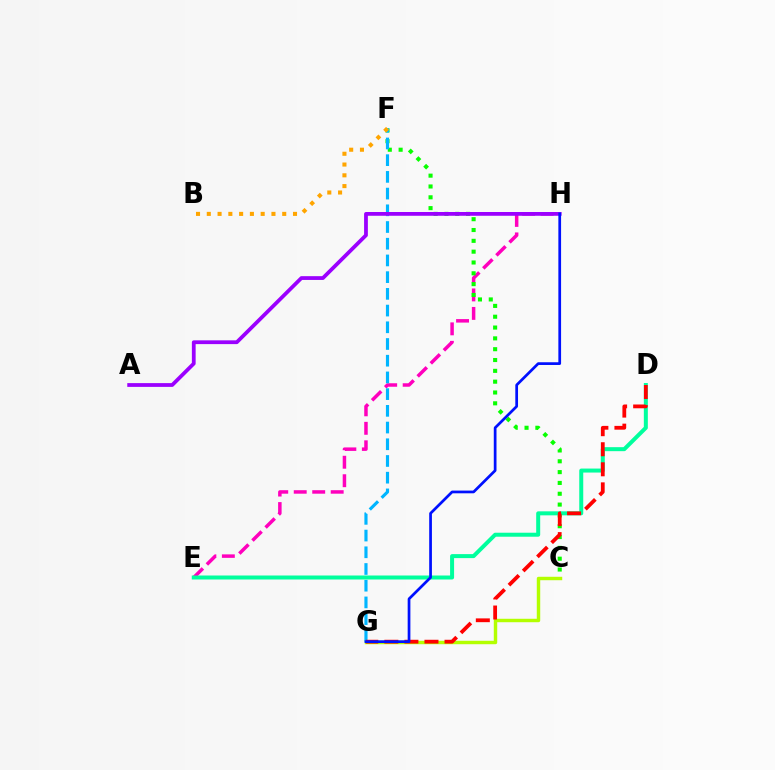{('E', 'H'): [{'color': '#ff00bd', 'line_style': 'dashed', 'thickness': 2.51}], ('C', 'F'): [{'color': '#08ff00', 'line_style': 'dotted', 'thickness': 2.94}], ('F', 'G'): [{'color': '#00b5ff', 'line_style': 'dashed', 'thickness': 2.27}], ('B', 'F'): [{'color': '#ffa500', 'line_style': 'dotted', 'thickness': 2.93}], ('A', 'H'): [{'color': '#9b00ff', 'line_style': 'solid', 'thickness': 2.72}], ('C', 'G'): [{'color': '#b3ff00', 'line_style': 'solid', 'thickness': 2.47}], ('D', 'E'): [{'color': '#00ff9d', 'line_style': 'solid', 'thickness': 2.88}], ('D', 'G'): [{'color': '#ff0000', 'line_style': 'dashed', 'thickness': 2.73}], ('G', 'H'): [{'color': '#0010ff', 'line_style': 'solid', 'thickness': 1.96}]}